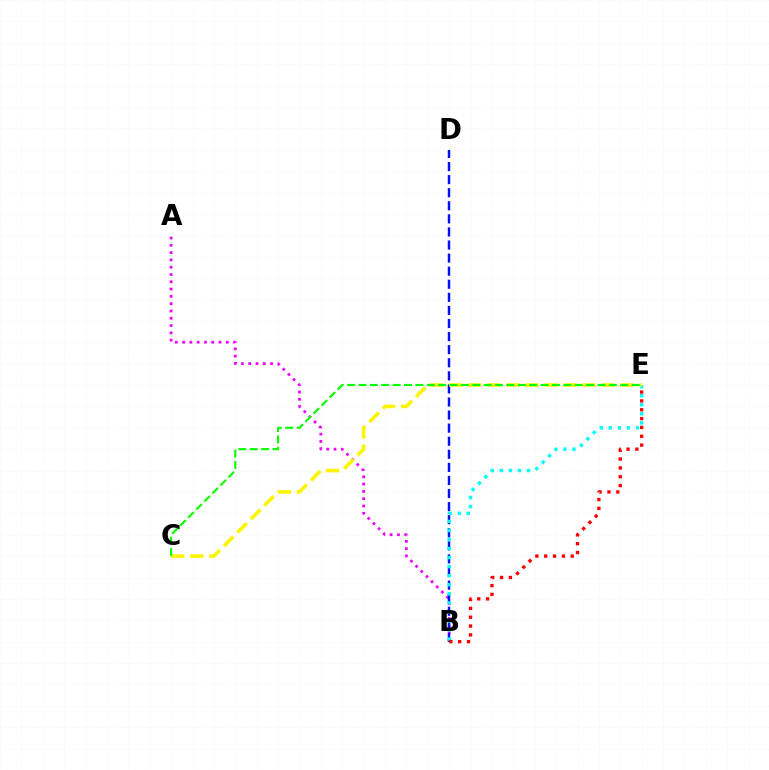{('A', 'B'): [{'color': '#ee00ff', 'line_style': 'dotted', 'thickness': 1.98}], ('B', 'D'): [{'color': '#0010ff', 'line_style': 'dashed', 'thickness': 1.78}], ('B', 'E'): [{'color': '#00fff6', 'line_style': 'dotted', 'thickness': 2.46}, {'color': '#ff0000', 'line_style': 'dotted', 'thickness': 2.4}], ('C', 'E'): [{'color': '#fcf500', 'line_style': 'dashed', 'thickness': 2.58}, {'color': '#08ff00', 'line_style': 'dashed', 'thickness': 1.55}]}